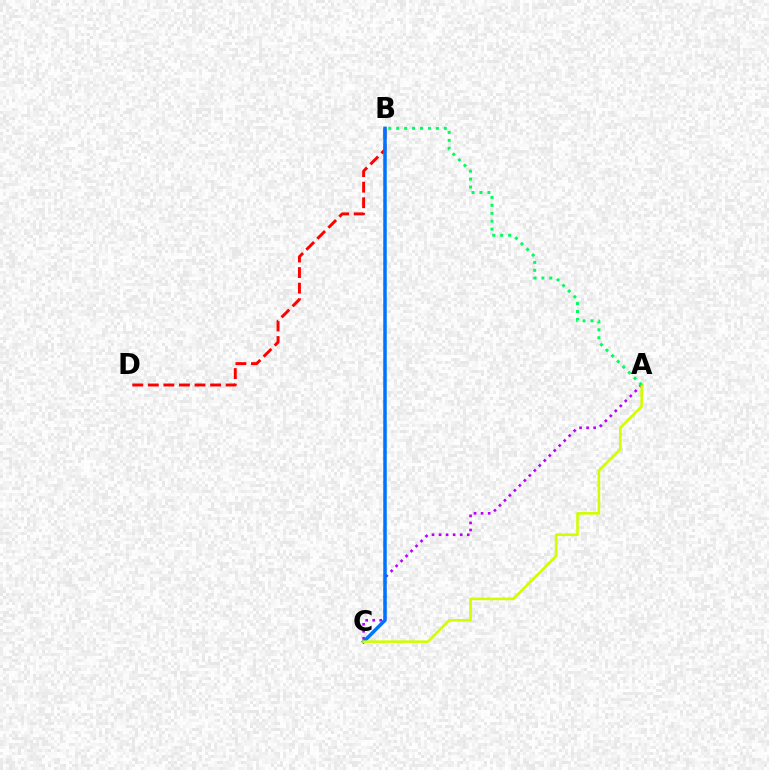{('A', 'C'): [{'color': '#b900ff', 'line_style': 'dotted', 'thickness': 1.91}, {'color': '#d1ff00', 'line_style': 'solid', 'thickness': 1.88}], ('B', 'D'): [{'color': '#ff0000', 'line_style': 'dashed', 'thickness': 2.11}], ('B', 'C'): [{'color': '#0074ff', 'line_style': 'solid', 'thickness': 2.51}], ('A', 'B'): [{'color': '#00ff5c', 'line_style': 'dotted', 'thickness': 2.16}]}